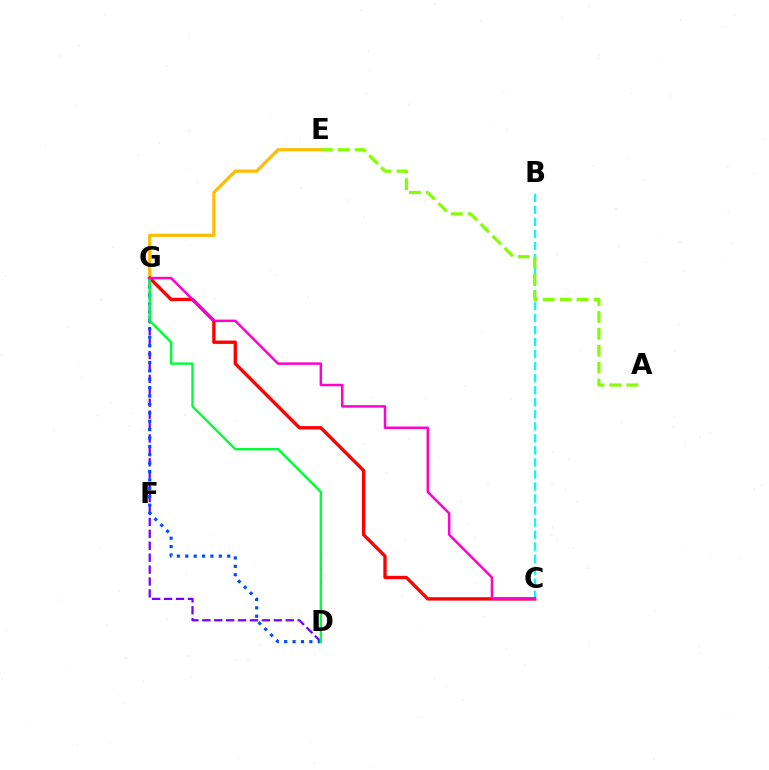{('D', 'G'): [{'color': '#7200ff', 'line_style': 'dashed', 'thickness': 1.62}, {'color': '#004bff', 'line_style': 'dotted', 'thickness': 2.28}, {'color': '#00ff39', 'line_style': 'solid', 'thickness': 1.73}], ('E', 'G'): [{'color': '#ffbd00', 'line_style': 'solid', 'thickness': 2.31}], ('B', 'C'): [{'color': '#00fff6', 'line_style': 'dashed', 'thickness': 1.63}], ('C', 'G'): [{'color': '#ff0000', 'line_style': 'solid', 'thickness': 2.41}, {'color': '#ff00cf', 'line_style': 'solid', 'thickness': 1.79}], ('A', 'E'): [{'color': '#84ff00', 'line_style': 'dashed', 'thickness': 2.3}]}